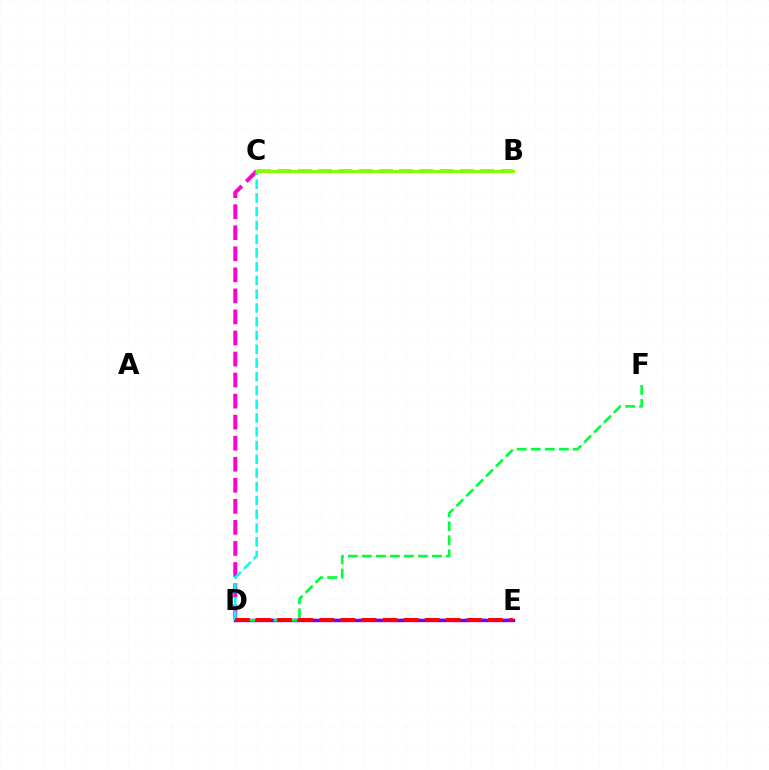{('C', 'D'): [{'color': '#ff00cf', 'line_style': 'dashed', 'thickness': 2.86}, {'color': '#00fff6', 'line_style': 'dashed', 'thickness': 1.87}], ('D', 'E'): [{'color': '#004bff', 'line_style': 'dashed', 'thickness': 1.78}, {'color': '#7200ff', 'line_style': 'solid', 'thickness': 2.45}, {'color': '#ff0000', 'line_style': 'dashed', 'thickness': 2.87}], ('B', 'C'): [{'color': '#ffbd00', 'line_style': 'dashed', 'thickness': 2.76}, {'color': '#84ff00', 'line_style': 'solid', 'thickness': 2.14}], ('D', 'F'): [{'color': '#00ff39', 'line_style': 'dashed', 'thickness': 1.9}]}